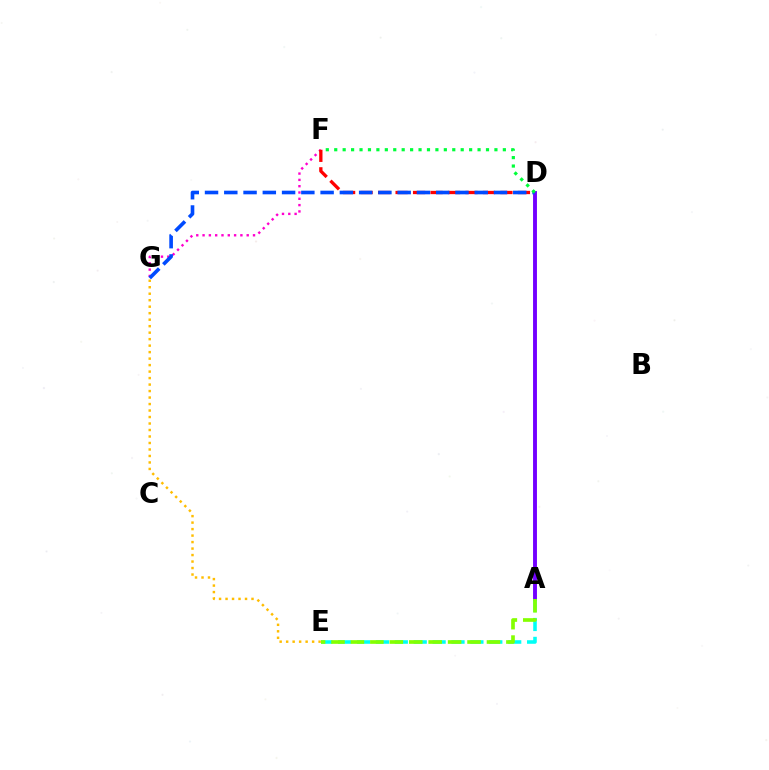{('A', 'D'): [{'color': '#7200ff', 'line_style': 'solid', 'thickness': 2.81}], ('F', 'G'): [{'color': '#ff00cf', 'line_style': 'dotted', 'thickness': 1.71}], ('D', 'F'): [{'color': '#ff0000', 'line_style': 'dashed', 'thickness': 2.37}, {'color': '#00ff39', 'line_style': 'dotted', 'thickness': 2.29}], ('A', 'E'): [{'color': '#00fff6', 'line_style': 'dashed', 'thickness': 2.57}, {'color': '#84ff00', 'line_style': 'dashed', 'thickness': 2.64}], ('D', 'G'): [{'color': '#004bff', 'line_style': 'dashed', 'thickness': 2.62}], ('E', 'G'): [{'color': '#ffbd00', 'line_style': 'dotted', 'thickness': 1.76}]}